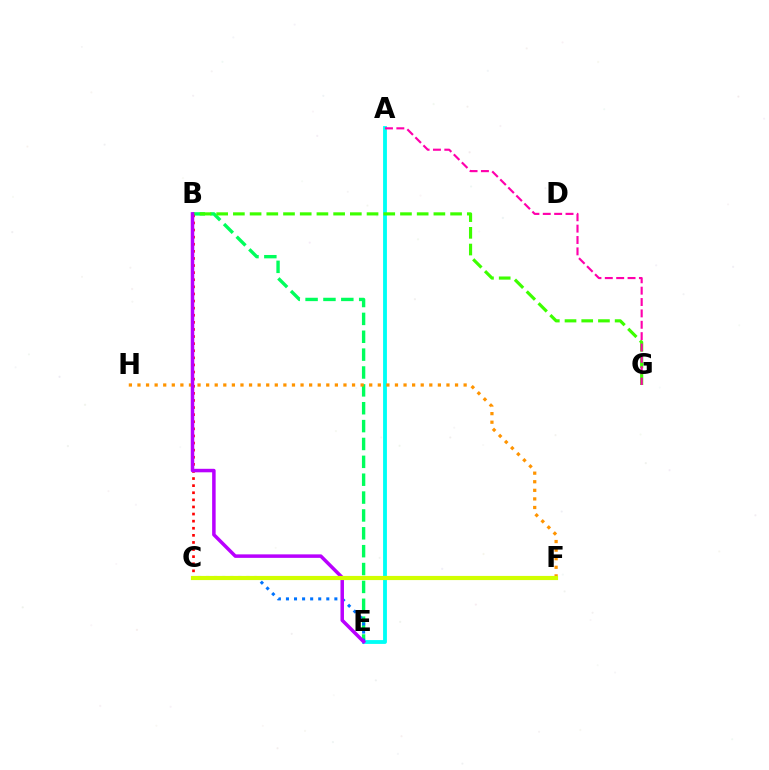{('C', 'F'): [{'color': '#2500ff', 'line_style': 'solid', 'thickness': 2.57}, {'color': '#d1ff00', 'line_style': 'solid', 'thickness': 2.99}], ('B', 'E'): [{'color': '#00ff5c', 'line_style': 'dashed', 'thickness': 2.43}, {'color': '#b900ff', 'line_style': 'solid', 'thickness': 2.52}], ('A', 'E'): [{'color': '#00fff6', 'line_style': 'solid', 'thickness': 2.76}], ('F', 'H'): [{'color': '#ff9400', 'line_style': 'dotted', 'thickness': 2.33}], ('C', 'E'): [{'color': '#0074ff', 'line_style': 'dotted', 'thickness': 2.19}], ('B', 'C'): [{'color': '#ff0000', 'line_style': 'dotted', 'thickness': 1.93}], ('B', 'G'): [{'color': '#3dff00', 'line_style': 'dashed', 'thickness': 2.27}], ('A', 'G'): [{'color': '#ff00ac', 'line_style': 'dashed', 'thickness': 1.54}]}